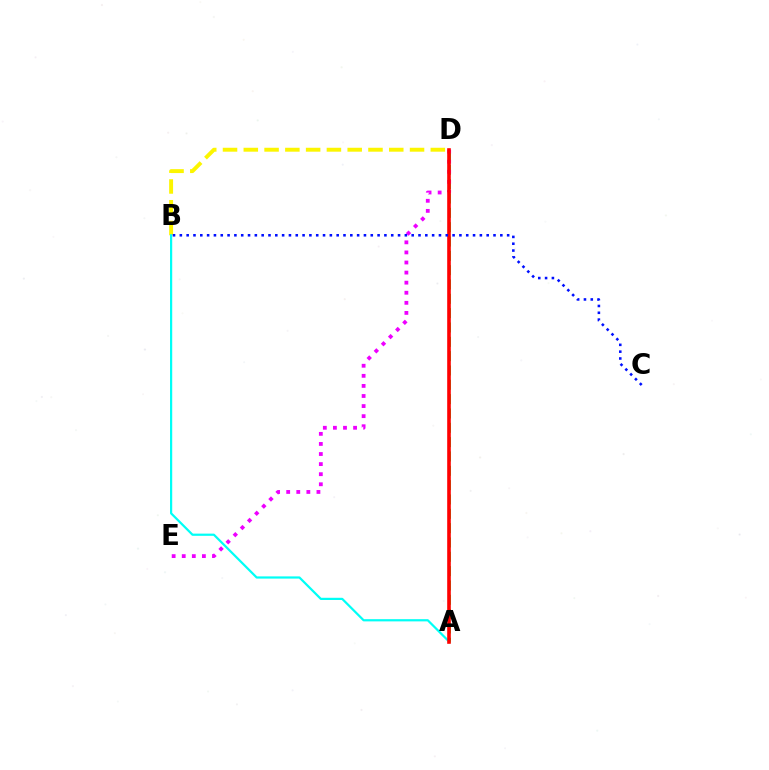{('A', 'D'): [{'color': '#08ff00', 'line_style': 'dashed', 'thickness': 1.95}, {'color': '#ff0000', 'line_style': 'solid', 'thickness': 2.6}], ('D', 'E'): [{'color': '#ee00ff', 'line_style': 'dotted', 'thickness': 2.74}], ('B', 'D'): [{'color': '#fcf500', 'line_style': 'dashed', 'thickness': 2.82}], ('A', 'B'): [{'color': '#00fff6', 'line_style': 'solid', 'thickness': 1.59}], ('B', 'C'): [{'color': '#0010ff', 'line_style': 'dotted', 'thickness': 1.85}]}